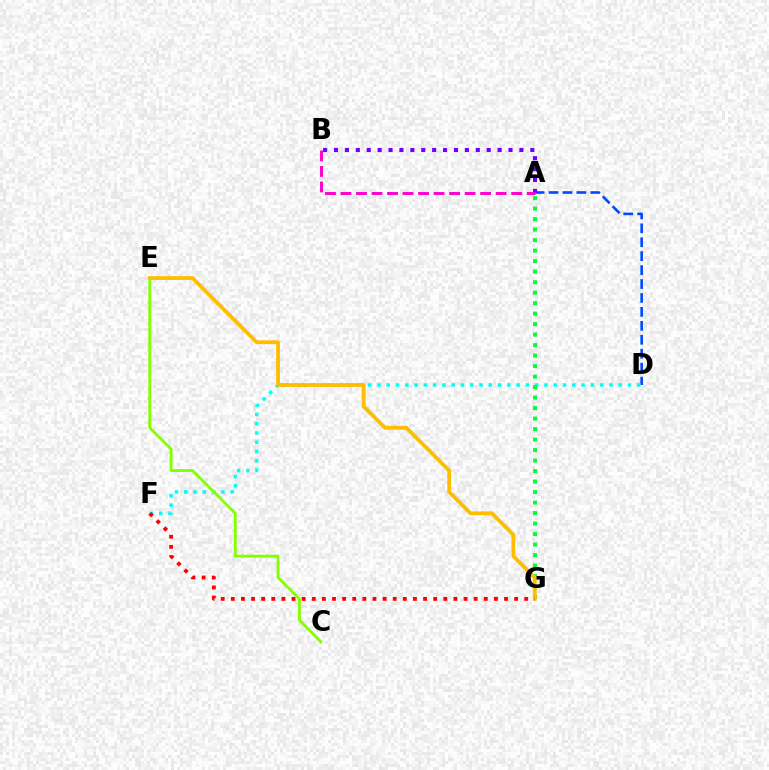{('A', 'D'): [{'color': '#004bff', 'line_style': 'dashed', 'thickness': 1.89}], ('A', 'B'): [{'color': '#7200ff', 'line_style': 'dotted', 'thickness': 2.96}, {'color': '#ff00cf', 'line_style': 'dashed', 'thickness': 2.11}], ('D', 'F'): [{'color': '#00fff6', 'line_style': 'dotted', 'thickness': 2.52}], ('C', 'E'): [{'color': '#84ff00', 'line_style': 'solid', 'thickness': 2.03}], ('A', 'G'): [{'color': '#00ff39', 'line_style': 'dotted', 'thickness': 2.85}], ('E', 'G'): [{'color': '#ffbd00', 'line_style': 'solid', 'thickness': 2.74}], ('F', 'G'): [{'color': '#ff0000', 'line_style': 'dotted', 'thickness': 2.75}]}